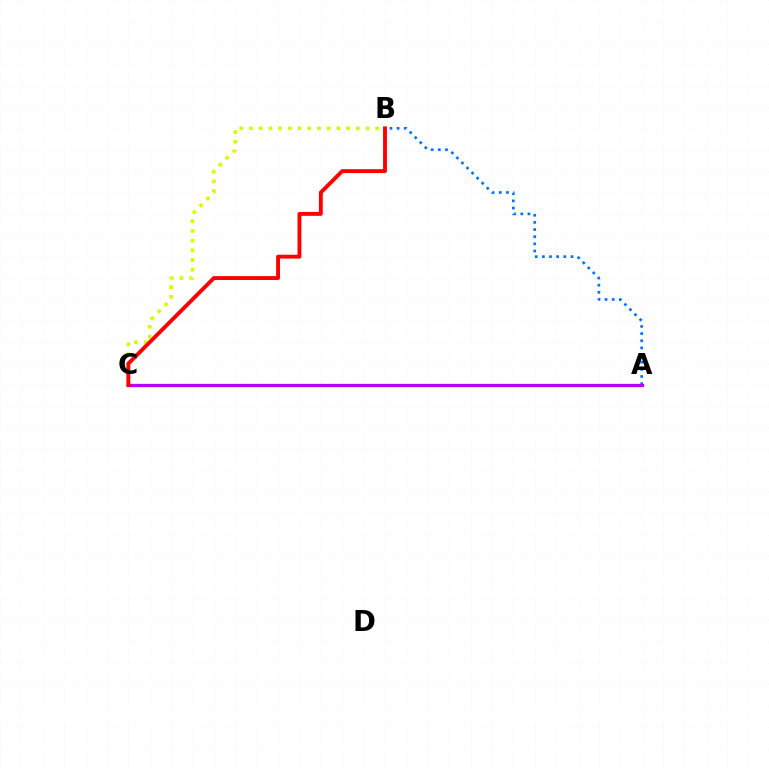{('B', 'C'): [{'color': '#d1ff00', 'line_style': 'dotted', 'thickness': 2.64}, {'color': '#ff0000', 'line_style': 'solid', 'thickness': 2.79}], ('A', 'C'): [{'color': '#00ff5c', 'line_style': 'dashed', 'thickness': 1.52}, {'color': '#b900ff', 'line_style': 'solid', 'thickness': 2.33}], ('A', 'B'): [{'color': '#0074ff', 'line_style': 'dotted', 'thickness': 1.94}]}